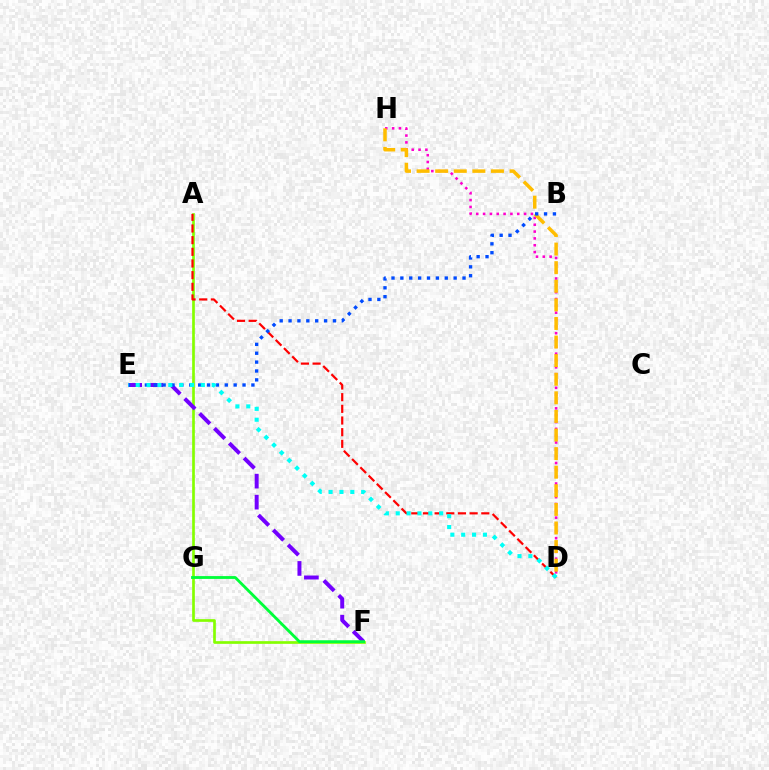{('D', 'H'): [{'color': '#ff00cf', 'line_style': 'dotted', 'thickness': 1.86}, {'color': '#ffbd00', 'line_style': 'dashed', 'thickness': 2.53}], ('A', 'F'): [{'color': '#84ff00', 'line_style': 'solid', 'thickness': 1.93}], ('E', 'F'): [{'color': '#7200ff', 'line_style': 'dashed', 'thickness': 2.85}], ('A', 'D'): [{'color': '#ff0000', 'line_style': 'dashed', 'thickness': 1.58}], ('F', 'G'): [{'color': '#00ff39', 'line_style': 'solid', 'thickness': 2.04}], ('B', 'E'): [{'color': '#004bff', 'line_style': 'dotted', 'thickness': 2.41}], ('D', 'E'): [{'color': '#00fff6', 'line_style': 'dotted', 'thickness': 2.95}]}